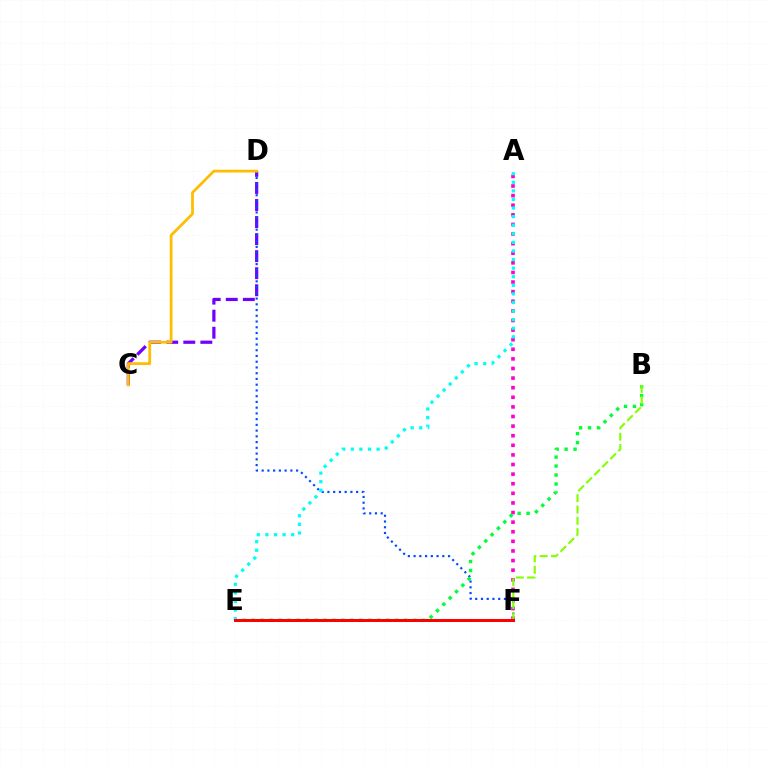{('A', 'F'): [{'color': '#ff00cf', 'line_style': 'dotted', 'thickness': 2.61}], ('C', 'D'): [{'color': '#7200ff', 'line_style': 'dashed', 'thickness': 2.32}, {'color': '#ffbd00', 'line_style': 'solid', 'thickness': 1.98}], ('D', 'F'): [{'color': '#004bff', 'line_style': 'dotted', 'thickness': 1.56}], ('B', 'E'): [{'color': '#00ff39', 'line_style': 'dotted', 'thickness': 2.44}], ('B', 'F'): [{'color': '#84ff00', 'line_style': 'dashed', 'thickness': 1.54}], ('A', 'E'): [{'color': '#00fff6', 'line_style': 'dotted', 'thickness': 2.33}], ('E', 'F'): [{'color': '#ff0000', 'line_style': 'solid', 'thickness': 2.17}]}